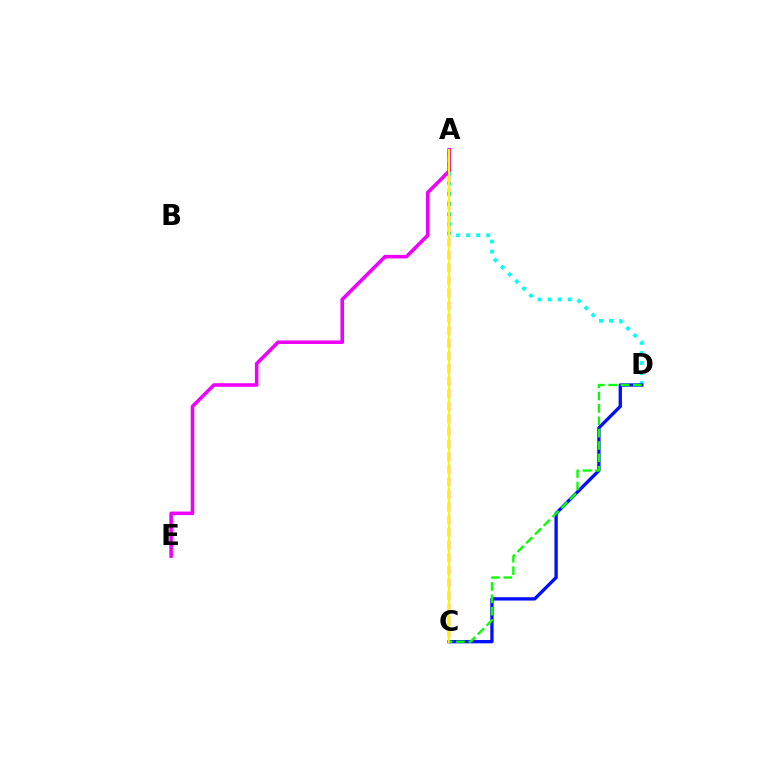{('A', 'D'): [{'color': '#00fff6', 'line_style': 'dotted', 'thickness': 2.73}], ('A', 'E'): [{'color': '#ee00ff', 'line_style': 'solid', 'thickness': 2.56}], ('A', 'C'): [{'color': '#ff0000', 'line_style': 'dashed', 'thickness': 1.71}, {'color': '#fcf500', 'line_style': 'solid', 'thickness': 1.57}], ('C', 'D'): [{'color': '#0010ff', 'line_style': 'solid', 'thickness': 2.39}, {'color': '#08ff00', 'line_style': 'dashed', 'thickness': 1.68}]}